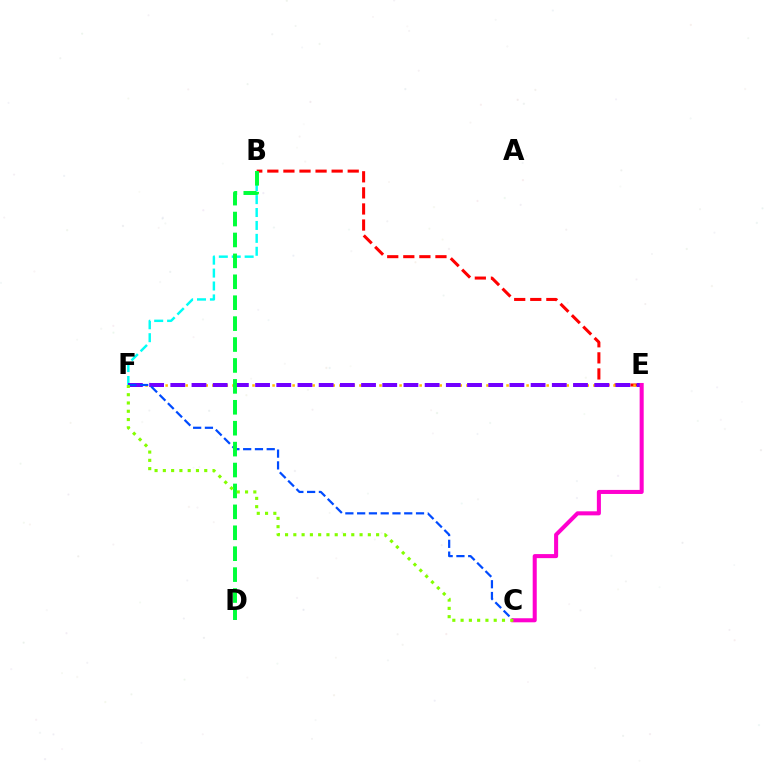{('B', 'F'): [{'color': '#00fff6', 'line_style': 'dashed', 'thickness': 1.75}], ('B', 'E'): [{'color': '#ff0000', 'line_style': 'dashed', 'thickness': 2.18}], ('E', 'F'): [{'color': '#ffbd00', 'line_style': 'dotted', 'thickness': 1.82}, {'color': '#7200ff', 'line_style': 'dashed', 'thickness': 2.88}], ('C', 'F'): [{'color': '#004bff', 'line_style': 'dashed', 'thickness': 1.6}, {'color': '#84ff00', 'line_style': 'dotted', 'thickness': 2.25}], ('C', 'E'): [{'color': '#ff00cf', 'line_style': 'solid', 'thickness': 2.92}], ('B', 'D'): [{'color': '#00ff39', 'line_style': 'dashed', 'thickness': 2.84}]}